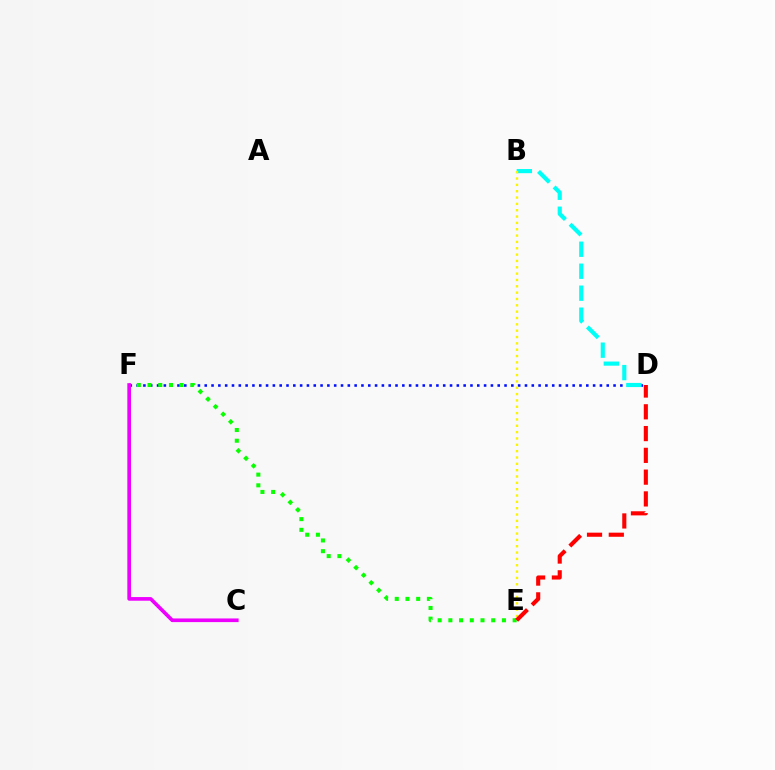{('D', 'F'): [{'color': '#0010ff', 'line_style': 'dotted', 'thickness': 1.85}], ('E', 'F'): [{'color': '#08ff00', 'line_style': 'dotted', 'thickness': 2.91}], ('C', 'F'): [{'color': '#ee00ff', 'line_style': 'solid', 'thickness': 2.63}], ('B', 'D'): [{'color': '#00fff6', 'line_style': 'dashed', 'thickness': 2.99}], ('B', 'E'): [{'color': '#fcf500', 'line_style': 'dotted', 'thickness': 1.72}], ('D', 'E'): [{'color': '#ff0000', 'line_style': 'dashed', 'thickness': 2.96}]}